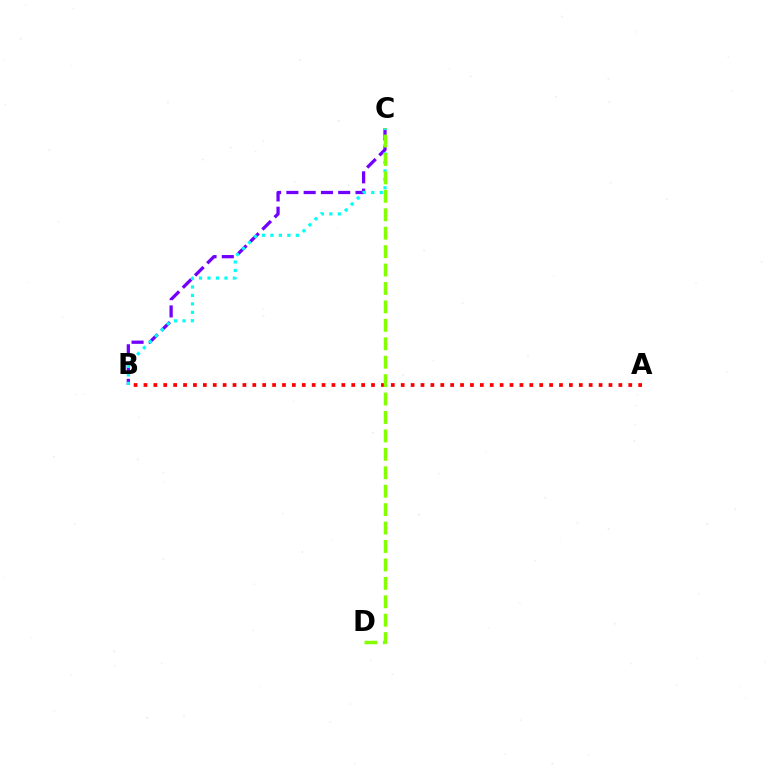{('B', 'C'): [{'color': '#7200ff', 'line_style': 'dashed', 'thickness': 2.35}, {'color': '#00fff6', 'line_style': 'dotted', 'thickness': 2.3}], ('A', 'B'): [{'color': '#ff0000', 'line_style': 'dotted', 'thickness': 2.69}], ('C', 'D'): [{'color': '#84ff00', 'line_style': 'dashed', 'thickness': 2.5}]}